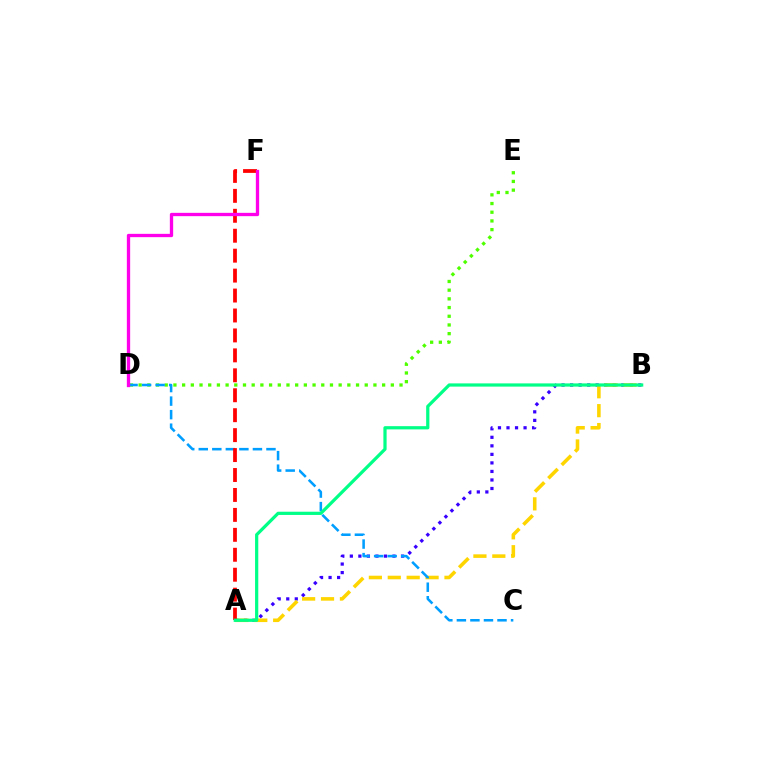{('A', 'B'): [{'color': '#3700ff', 'line_style': 'dotted', 'thickness': 2.32}, {'color': '#ffd500', 'line_style': 'dashed', 'thickness': 2.57}, {'color': '#00ff86', 'line_style': 'solid', 'thickness': 2.32}], ('D', 'E'): [{'color': '#4fff00', 'line_style': 'dotted', 'thickness': 2.36}], ('C', 'D'): [{'color': '#009eff', 'line_style': 'dashed', 'thickness': 1.84}], ('A', 'F'): [{'color': '#ff0000', 'line_style': 'dashed', 'thickness': 2.71}], ('D', 'F'): [{'color': '#ff00ed', 'line_style': 'solid', 'thickness': 2.39}]}